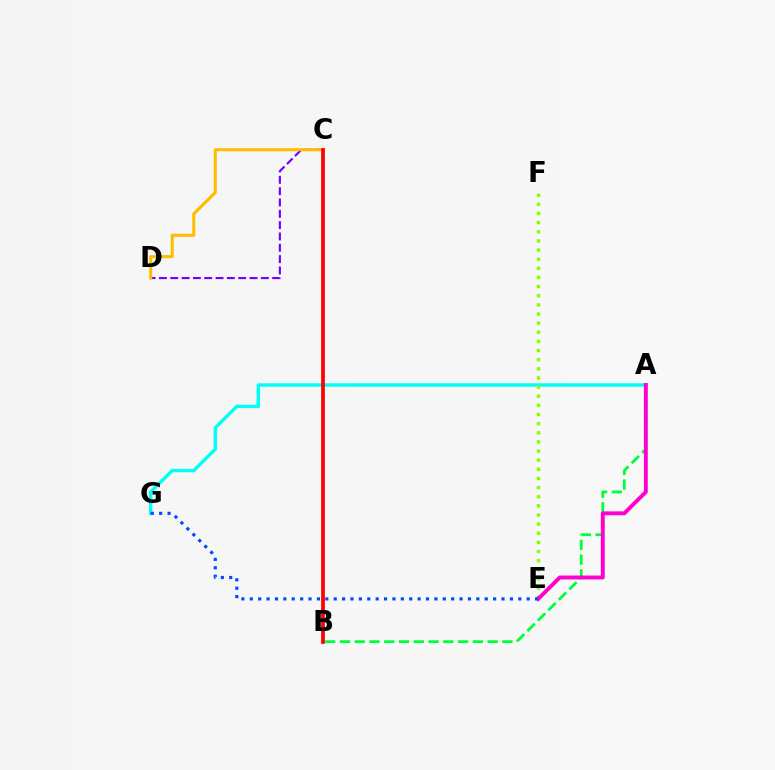{('A', 'B'): [{'color': '#00ff39', 'line_style': 'dashed', 'thickness': 2.01}], ('A', 'G'): [{'color': '#00fff6', 'line_style': 'solid', 'thickness': 2.46}], ('E', 'F'): [{'color': '#84ff00', 'line_style': 'dotted', 'thickness': 2.48}], ('A', 'E'): [{'color': '#ff00cf', 'line_style': 'solid', 'thickness': 2.82}], ('C', 'D'): [{'color': '#7200ff', 'line_style': 'dashed', 'thickness': 1.54}, {'color': '#ffbd00', 'line_style': 'solid', 'thickness': 2.21}], ('E', 'G'): [{'color': '#004bff', 'line_style': 'dotted', 'thickness': 2.28}], ('B', 'C'): [{'color': '#ff0000', 'line_style': 'solid', 'thickness': 2.69}]}